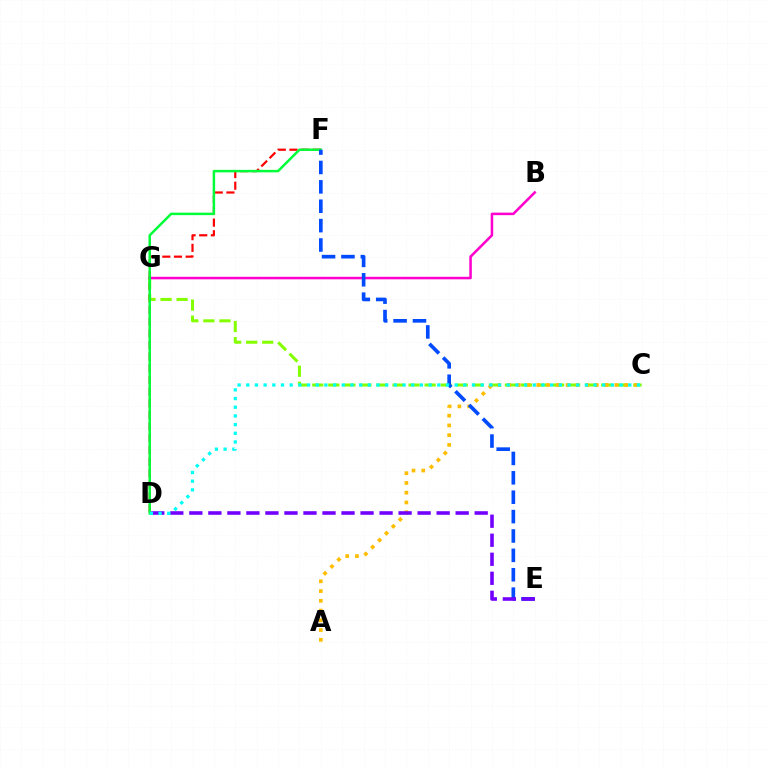{('C', 'G'): [{'color': '#84ff00', 'line_style': 'dashed', 'thickness': 2.18}], ('B', 'G'): [{'color': '#ff00cf', 'line_style': 'solid', 'thickness': 1.82}], ('D', 'F'): [{'color': '#ff0000', 'line_style': 'dashed', 'thickness': 1.58}, {'color': '#00ff39', 'line_style': 'solid', 'thickness': 1.79}], ('A', 'C'): [{'color': '#ffbd00', 'line_style': 'dotted', 'thickness': 2.65}], ('E', 'F'): [{'color': '#004bff', 'line_style': 'dashed', 'thickness': 2.63}], ('D', 'E'): [{'color': '#7200ff', 'line_style': 'dashed', 'thickness': 2.58}], ('C', 'D'): [{'color': '#00fff6', 'line_style': 'dotted', 'thickness': 2.36}]}